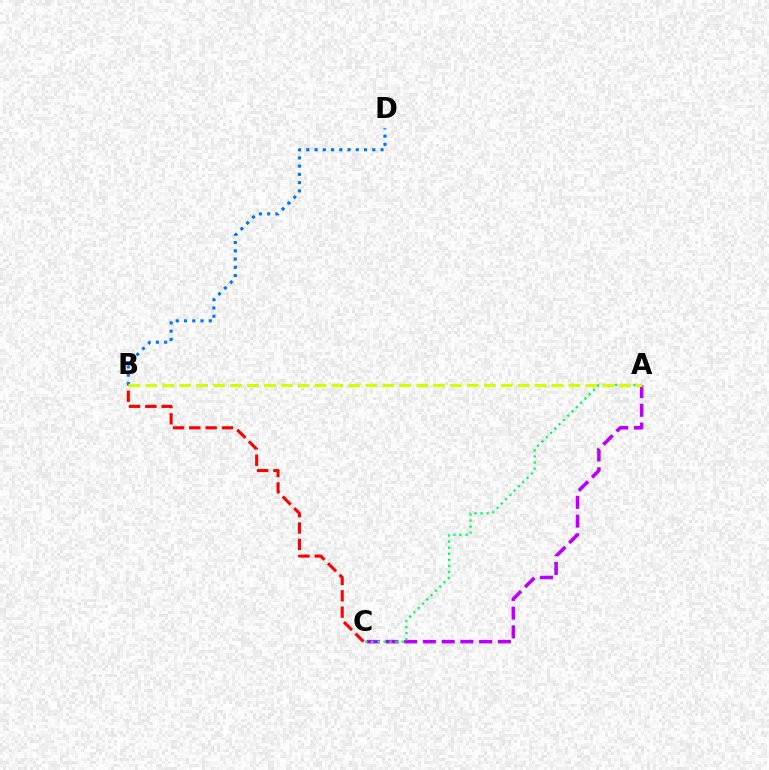{('B', 'C'): [{'color': '#ff0000', 'line_style': 'dashed', 'thickness': 2.22}], ('B', 'D'): [{'color': '#0074ff', 'line_style': 'dotted', 'thickness': 2.24}], ('A', 'C'): [{'color': '#b900ff', 'line_style': 'dashed', 'thickness': 2.55}, {'color': '#00ff5c', 'line_style': 'dotted', 'thickness': 1.65}], ('A', 'B'): [{'color': '#d1ff00', 'line_style': 'dashed', 'thickness': 2.3}]}